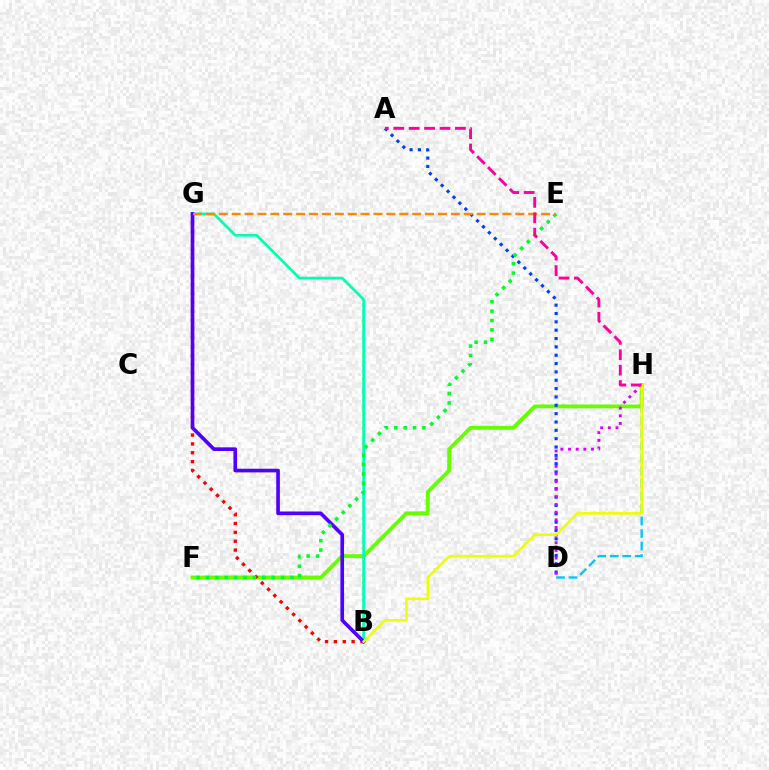{('F', 'H'): [{'color': '#66ff00', 'line_style': 'solid', 'thickness': 2.78}], ('B', 'G'): [{'color': '#ff0000', 'line_style': 'dotted', 'thickness': 2.4}, {'color': '#00ffaf', 'line_style': 'solid', 'thickness': 1.94}, {'color': '#4f00ff', 'line_style': 'solid', 'thickness': 2.63}], ('A', 'D'): [{'color': '#003fff', 'line_style': 'dotted', 'thickness': 2.27}], ('D', 'H'): [{'color': '#d600ff', 'line_style': 'dotted', 'thickness': 2.08}, {'color': '#00c7ff', 'line_style': 'dashed', 'thickness': 1.7}], ('E', 'F'): [{'color': '#00ff27', 'line_style': 'dotted', 'thickness': 2.55}], ('B', 'H'): [{'color': '#eeff00', 'line_style': 'solid', 'thickness': 1.84}], ('E', 'G'): [{'color': '#ff8800', 'line_style': 'dashed', 'thickness': 1.75}], ('A', 'H'): [{'color': '#ff00a0', 'line_style': 'dashed', 'thickness': 2.09}]}